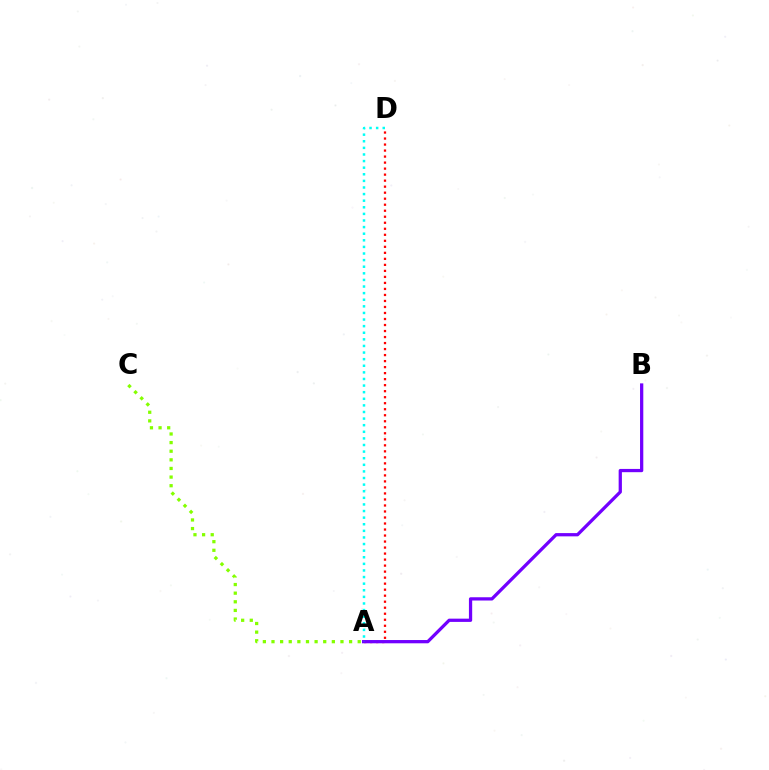{('A', 'D'): [{'color': '#ff0000', 'line_style': 'dotted', 'thickness': 1.63}, {'color': '#00fff6', 'line_style': 'dotted', 'thickness': 1.79}], ('A', 'C'): [{'color': '#84ff00', 'line_style': 'dotted', 'thickness': 2.34}], ('A', 'B'): [{'color': '#7200ff', 'line_style': 'solid', 'thickness': 2.35}]}